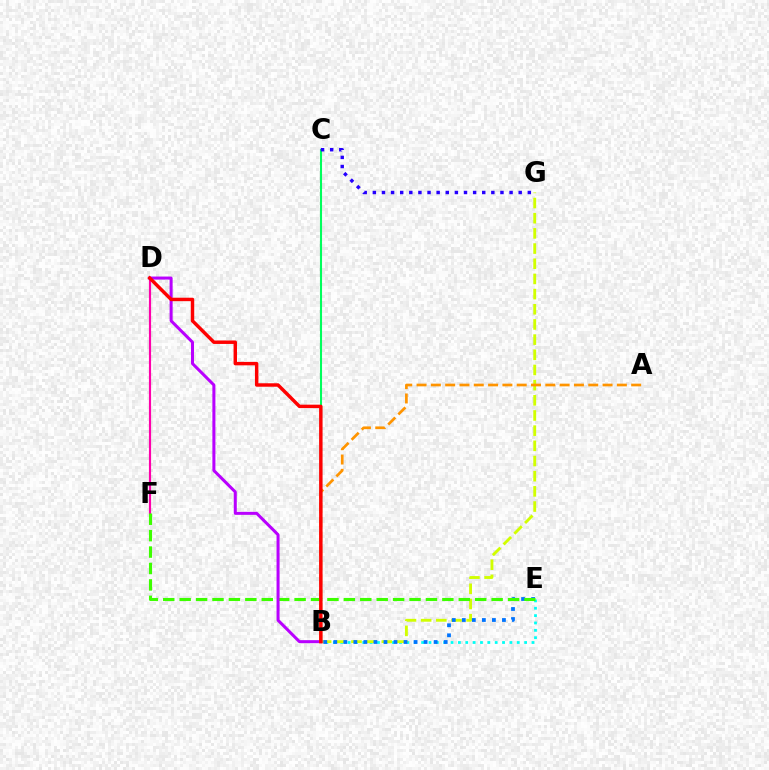{('B', 'E'): [{'color': '#00fff6', 'line_style': 'dotted', 'thickness': 2.0}, {'color': '#0074ff', 'line_style': 'dotted', 'thickness': 2.73}], ('B', 'G'): [{'color': '#d1ff00', 'line_style': 'dashed', 'thickness': 2.06}], ('D', 'F'): [{'color': '#ff00ac', 'line_style': 'solid', 'thickness': 1.56}], ('A', 'B'): [{'color': '#ff9400', 'line_style': 'dashed', 'thickness': 1.94}], ('B', 'C'): [{'color': '#00ff5c', 'line_style': 'solid', 'thickness': 1.5}], ('E', 'F'): [{'color': '#3dff00', 'line_style': 'dashed', 'thickness': 2.23}], ('B', 'D'): [{'color': '#b900ff', 'line_style': 'solid', 'thickness': 2.17}, {'color': '#ff0000', 'line_style': 'solid', 'thickness': 2.48}], ('C', 'G'): [{'color': '#2500ff', 'line_style': 'dotted', 'thickness': 2.48}]}